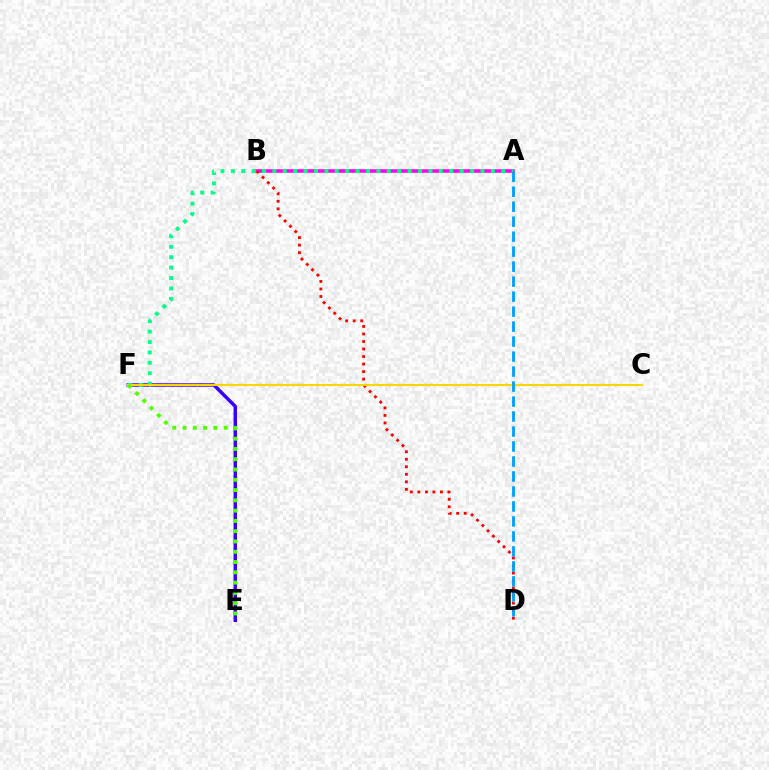{('A', 'B'): [{'color': '#ff00ed', 'line_style': 'solid', 'thickness': 2.55}], ('E', 'F'): [{'color': '#3700ff', 'line_style': 'solid', 'thickness': 2.49}, {'color': '#4fff00', 'line_style': 'dotted', 'thickness': 2.79}], ('A', 'F'): [{'color': '#00ff86', 'line_style': 'dotted', 'thickness': 2.83}], ('B', 'D'): [{'color': '#ff0000', 'line_style': 'dotted', 'thickness': 2.04}], ('C', 'F'): [{'color': '#ffd500', 'line_style': 'solid', 'thickness': 1.5}], ('A', 'D'): [{'color': '#009eff', 'line_style': 'dashed', 'thickness': 2.04}]}